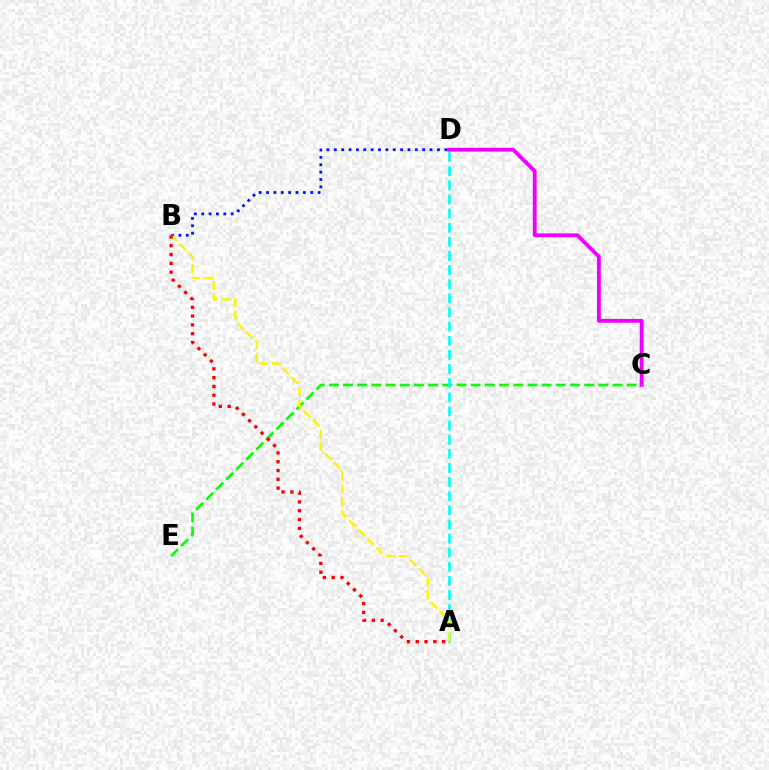{('C', 'D'): [{'color': '#ee00ff', 'line_style': 'solid', 'thickness': 2.75}], ('C', 'E'): [{'color': '#08ff00', 'line_style': 'dashed', 'thickness': 1.93}], ('B', 'D'): [{'color': '#0010ff', 'line_style': 'dotted', 'thickness': 2.0}], ('A', 'D'): [{'color': '#00fff6', 'line_style': 'dashed', 'thickness': 1.92}], ('A', 'B'): [{'color': '#fcf500', 'line_style': 'dashed', 'thickness': 1.74}, {'color': '#ff0000', 'line_style': 'dotted', 'thickness': 2.39}]}